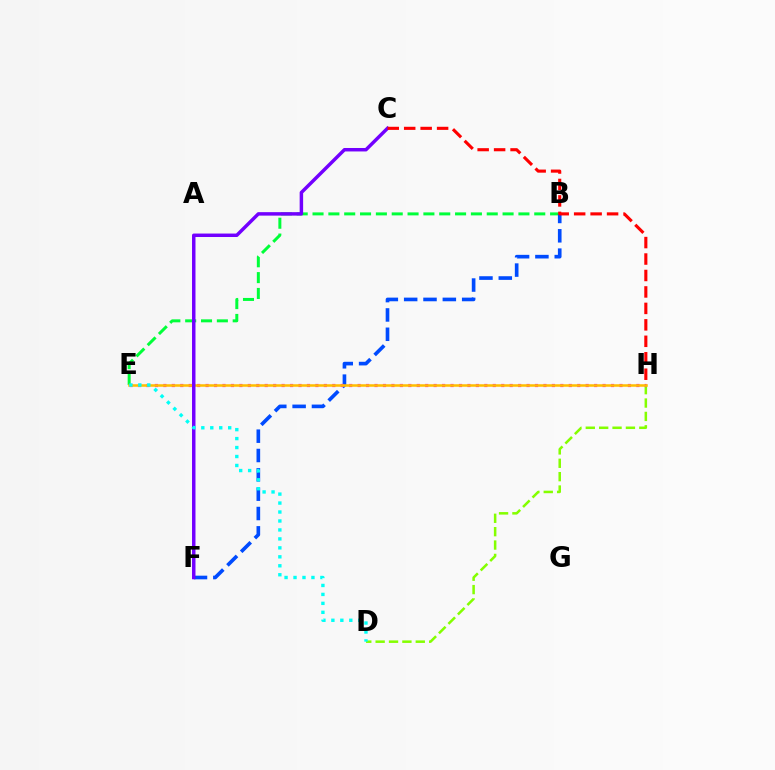{('B', 'E'): [{'color': '#00ff39', 'line_style': 'dashed', 'thickness': 2.15}], ('D', 'H'): [{'color': '#84ff00', 'line_style': 'dashed', 'thickness': 1.82}], ('B', 'F'): [{'color': '#004bff', 'line_style': 'dashed', 'thickness': 2.63}], ('E', 'H'): [{'color': '#ff00cf', 'line_style': 'dotted', 'thickness': 2.29}, {'color': '#ffbd00', 'line_style': 'solid', 'thickness': 1.82}], ('C', 'F'): [{'color': '#7200ff', 'line_style': 'solid', 'thickness': 2.49}], ('C', 'H'): [{'color': '#ff0000', 'line_style': 'dashed', 'thickness': 2.24}], ('D', 'E'): [{'color': '#00fff6', 'line_style': 'dotted', 'thickness': 2.43}]}